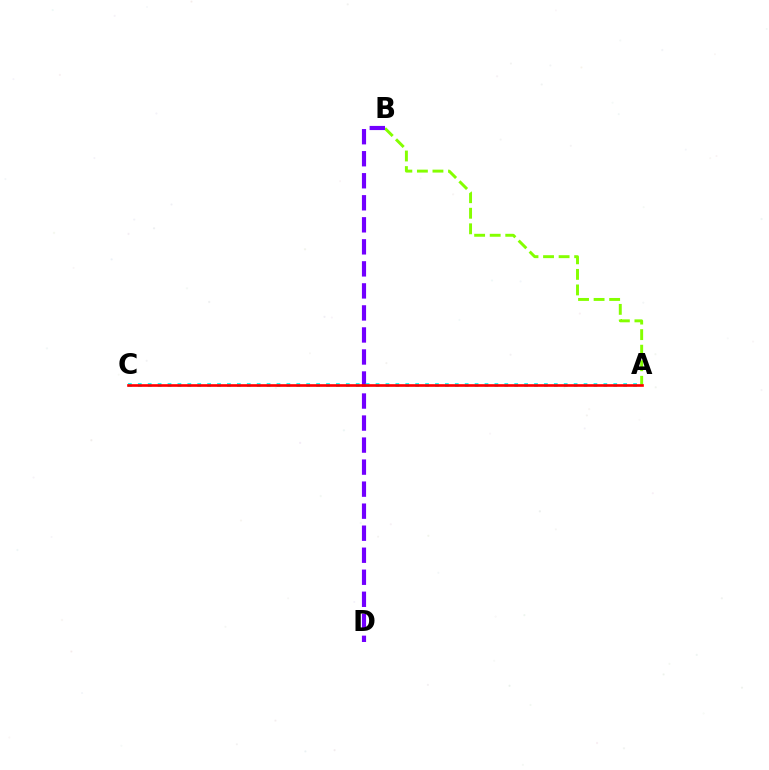{('A', 'B'): [{'color': '#84ff00', 'line_style': 'dashed', 'thickness': 2.11}], ('B', 'D'): [{'color': '#7200ff', 'line_style': 'dashed', 'thickness': 2.99}], ('A', 'C'): [{'color': '#00fff6', 'line_style': 'dotted', 'thickness': 2.69}, {'color': '#ff0000', 'line_style': 'solid', 'thickness': 1.92}]}